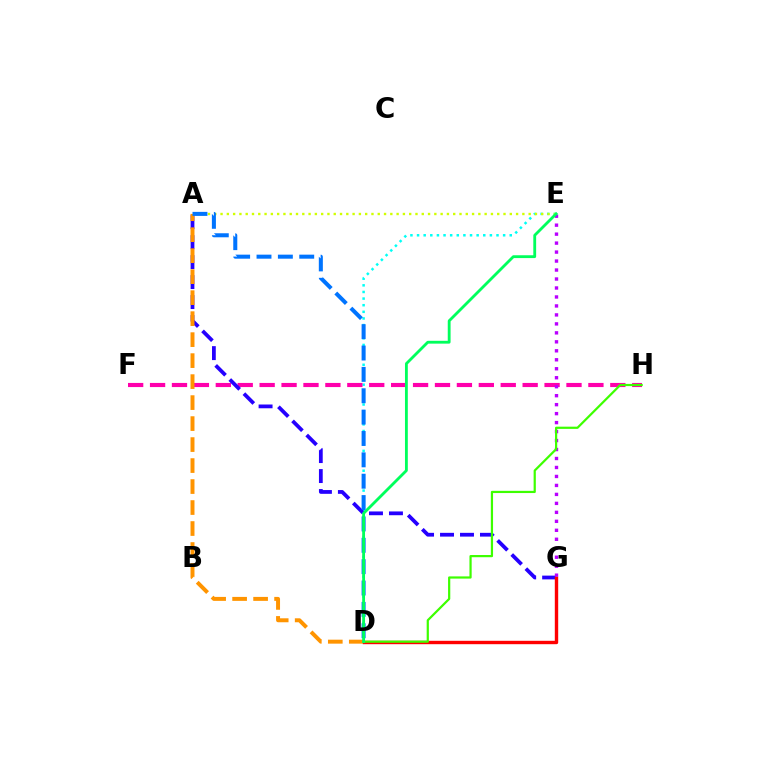{('D', 'E'): [{'color': '#00fff6', 'line_style': 'dotted', 'thickness': 1.8}, {'color': '#00ff5c', 'line_style': 'solid', 'thickness': 2.04}], ('A', 'E'): [{'color': '#d1ff00', 'line_style': 'dotted', 'thickness': 1.71}], ('F', 'H'): [{'color': '#ff00ac', 'line_style': 'dashed', 'thickness': 2.98}], ('A', 'G'): [{'color': '#2500ff', 'line_style': 'dashed', 'thickness': 2.71}], ('E', 'G'): [{'color': '#b900ff', 'line_style': 'dotted', 'thickness': 2.44}], ('A', 'D'): [{'color': '#ff9400', 'line_style': 'dashed', 'thickness': 2.85}, {'color': '#0074ff', 'line_style': 'dashed', 'thickness': 2.9}], ('D', 'G'): [{'color': '#ff0000', 'line_style': 'solid', 'thickness': 2.44}], ('D', 'H'): [{'color': '#3dff00', 'line_style': 'solid', 'thickness': 1.59}]}